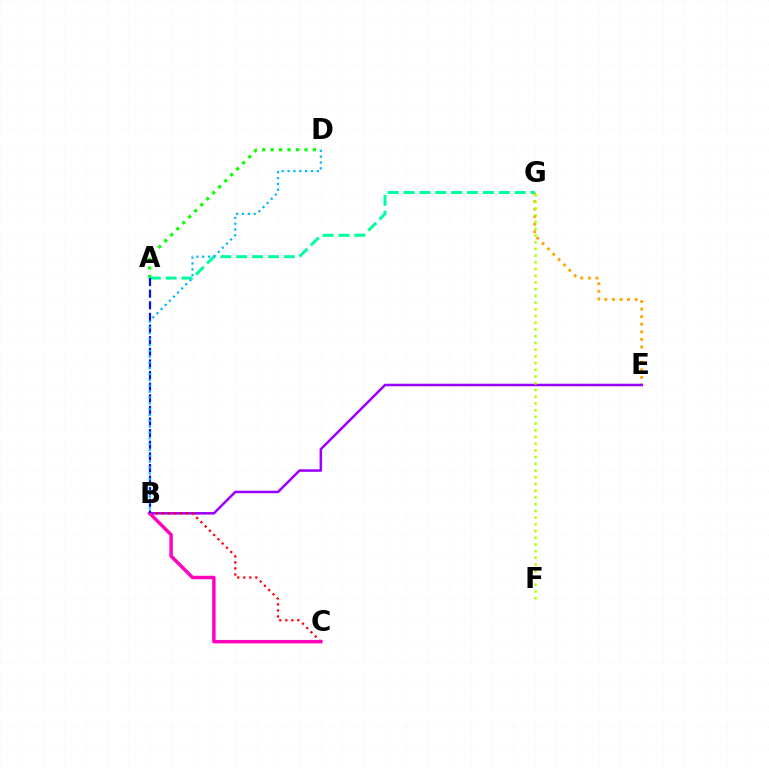{('E', 'G'): [{'color': '#ffa500', 'line_style': 'dotted', 'thickness': 2.06}], ('B', 'E'): [{'color': '#9b00ff', 'line_style': 'solid', 'thickness': 1.81}], ('A', 'D'): [{'color': '#08ff00', 'line_style': 'dotted', 'thickness': 2.3}], ('B', 'C'): [{'color': '#ff0000', 'line_style': 'dotted', 'thickness': 1.64}, {'color': '#ff00bd', 'line_style': 'solid', 'thickness': 2.48}], ('A', 'G'): [{'color': '#00ff9d', 'line_style': 'dashed', 'thickness': 2.16}], ('A', 'B'): [{'color': '#0010ff', 'line_style': 'dashed', 'thickness': 1.58}], ('B', 'D'): [{'color': '#00b5ff', 'line_style': 'dotted', 'thickness': 1.59}], ('F', 'G'): [{'color': '#b3ff00', 'line_style': 'dotted', 'thickness': 1.83}]}